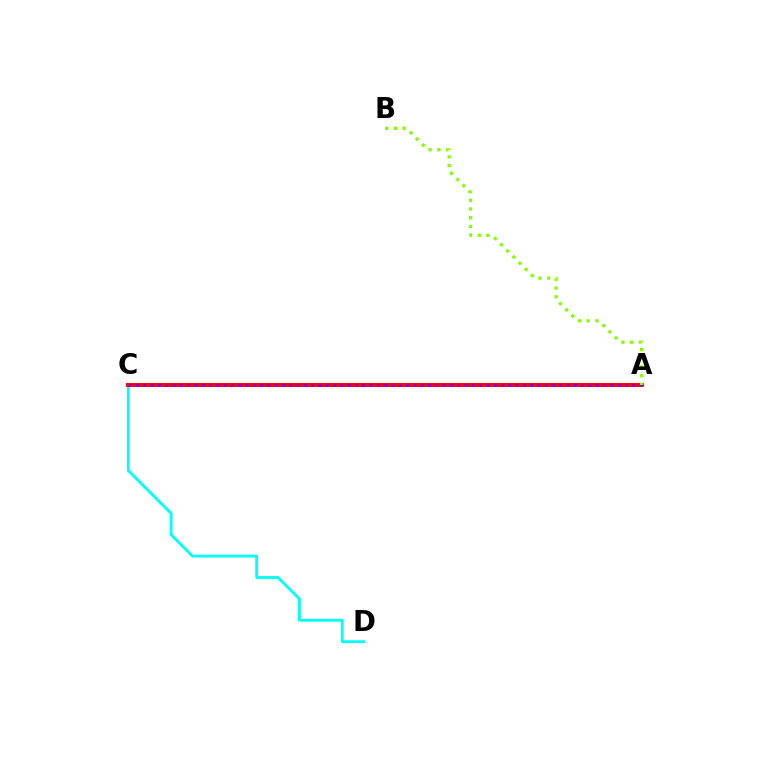{('C', 'D'): [{'color': '#00fff6', 'line_style': 'solid', 'thickness': 2.04}], ('A', 'C'): [{'color': '#ff0000', 'line_style': 'solid', 'thickness': 2.83}, {'color': '#7200ff', 'line_style': 'dotted', 'thickness': 1.98}], ('A', 'B'): [{'color': '#84ff00', 'line_style': 'dotted', 'thickness': 2.37}]}